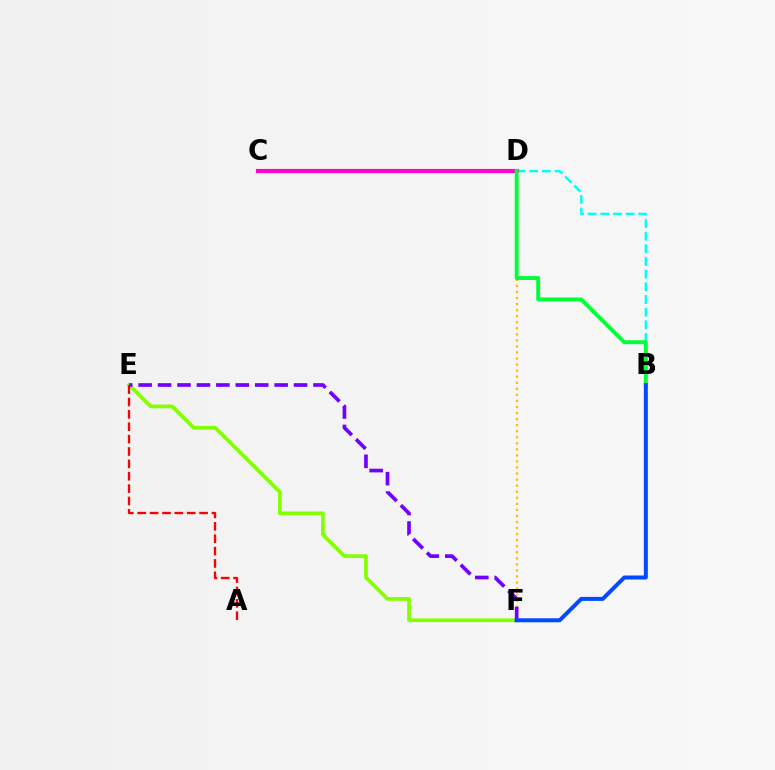{('B', 'D'): [{'color': '#00fff6', 'line_style': 'dashed', 'thickness': 1.72}, {'color': '#00ff39', 'line_style': 'solid', 'thickness': 2.8}], ('D', 'F'): [{'color': '#ffbd00', 'line_style': 'dotted', 'thickness': 1.64}], ('C', 'D'): [{'color': '#ff00cf', 'line_style': 'solid', 'thickness': 2.98}], ('E', 'F'): [{'color': '#84ff00', 'line_style': 'solid', 'thickness': 2.66}, {'color': '#7200ff', 'line_style': 'dashed', 'thickness': 2.64}], ('A', 'E'): [{'color': '#ff0000', 'line_style': 'dashed', 'thickness': 1.68}], ('B', 'F'): [{'color': '#004bff', 'line_style': 'solid', 'thickness': 2.88}]}